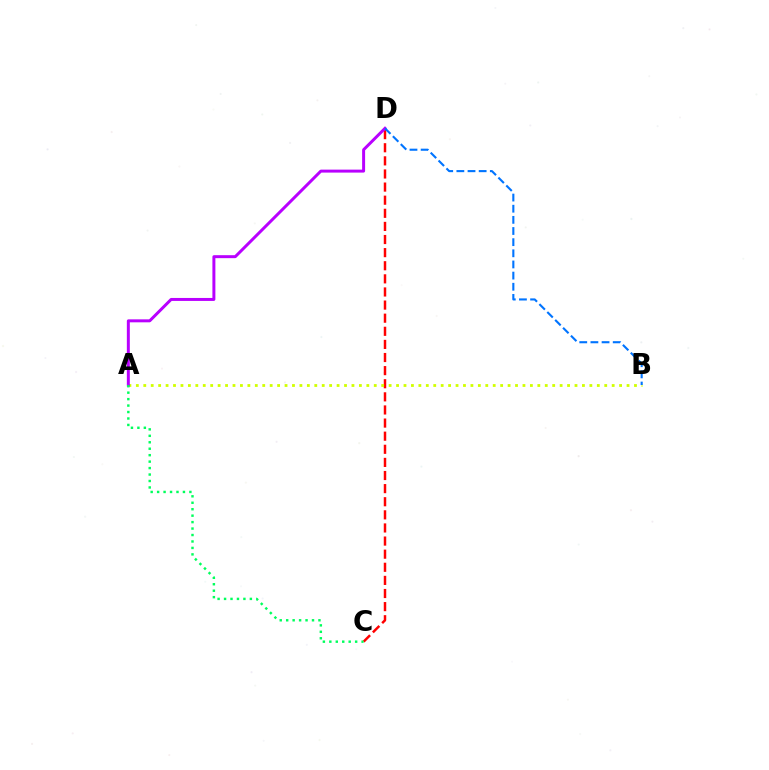{('C', 'D'): [{'color': '#ff0000', 'line_style': 'dashed', 'thickness': 1.78}], ('A', 'B'): [{'color': '#d1ff00', 'line_style': 'dotted', 'thickness': 2.02}], ('A', 'D'): [{'color': '#b900ff', 'line_style': 'solid', 'thickness': 2.14}], ('B', 'D'): [{'color': '#0074ff', 'line_style': 'dashed', 'thickness': 1.51}], ('A', 'C'): [{'color': '#00ff5c', 'line_style': 'dotted', 'thickness': 1.75}]}